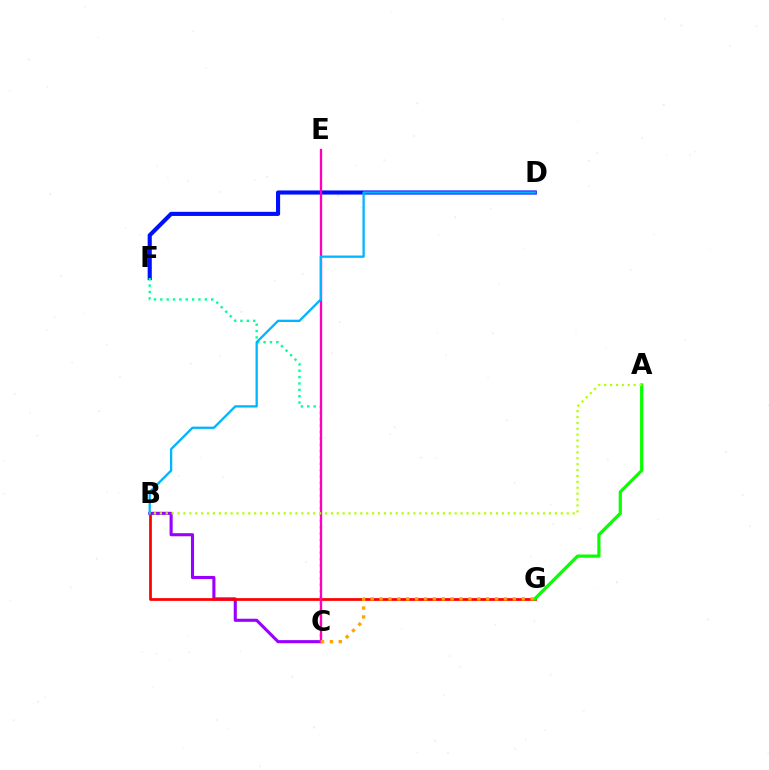{('B', 'C'): [{'color': '#9b00ff', 'line_style': 'solid', 'thickness': 2.23}], ('B', 'G'): [{'color': '#ff0000', 'line_style': 'solid', 'thickness': 1.97}], ('D', 'F'): [{'color': '#0010ff', 'line_style': 'solid', 'thickness': 2.97}], ('C', 'F'): [{'color': '#00ff9d', 'line_style': 'dotted', 'thickness': 1.73}], ('C', 'E'): [{'color': '#ff00bd', 'line_style': 'solid', 'thickness': 1.67}], ('A', 'G'): [{'color': '#08ff00', 'line_style': 'solid', 'thickness': 2.3}], ('B', 'D'): [{'color': '#00b5ff', 'line_style': 'solid', 'thickness': 1.66}], ('A', 'B'): [{'color': '#b3ff00', 'line_style': 'dotted', 'thickness': 1.6}], ('C', 'G'): [{'color': '#ffa500', 'line_style': 'dotted', 'thickness': 2.41}]}